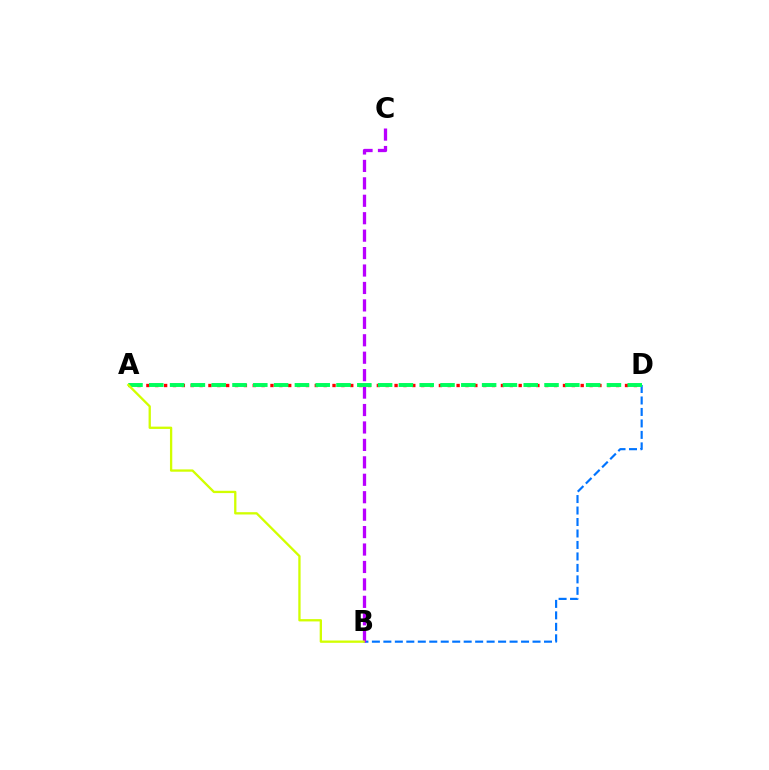{('B', 'D'): [{'color': '#0074ff', 'line_style': 'dashed', 'thickness': 1.56}], ('B', 'C'): [{'color': '#b900ff', 'line_style': 'dashed', 'thickness': 2.37}], ('A', 'D'): [{'color': '#ff0000', 'line_style': 'dotted', 'thickness': 2.41}, {'color': '#00ff5c', 'line_style': 'dashed', 'thickness': 2.83}], ('A', 'B'): [{'color': '#d1ff00', 'line_style': 'solid', 'thickness': 1.66}]}